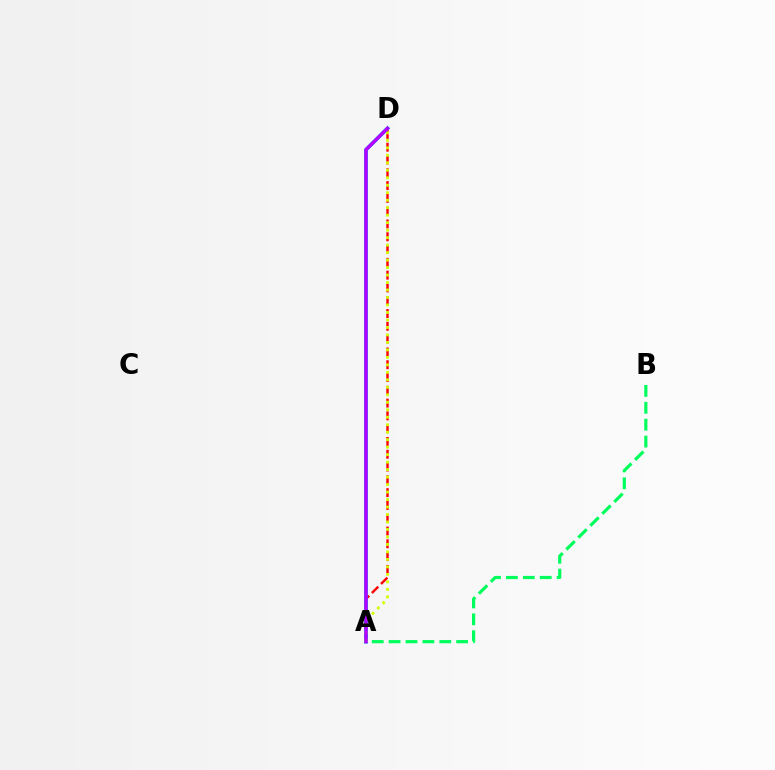{('A', 'D'): [{'color': '#ff0000', 'line_style': 'dashed', 'thickness': 1.74}, {'color': '#0074ff', 'line_style': 'solid', 'thickness': 2.64}, {'color': '#d1ff00', 'line_style': 'dotted', 'thickness': 2.03}, {'color': '#b900ff', 'line_style': 'solid', 'thickness': 2.3}], ('A', 'B'): [{'color': '#00ff5c', 'line_style': 'dashed', 'thickness': 2.29}]}